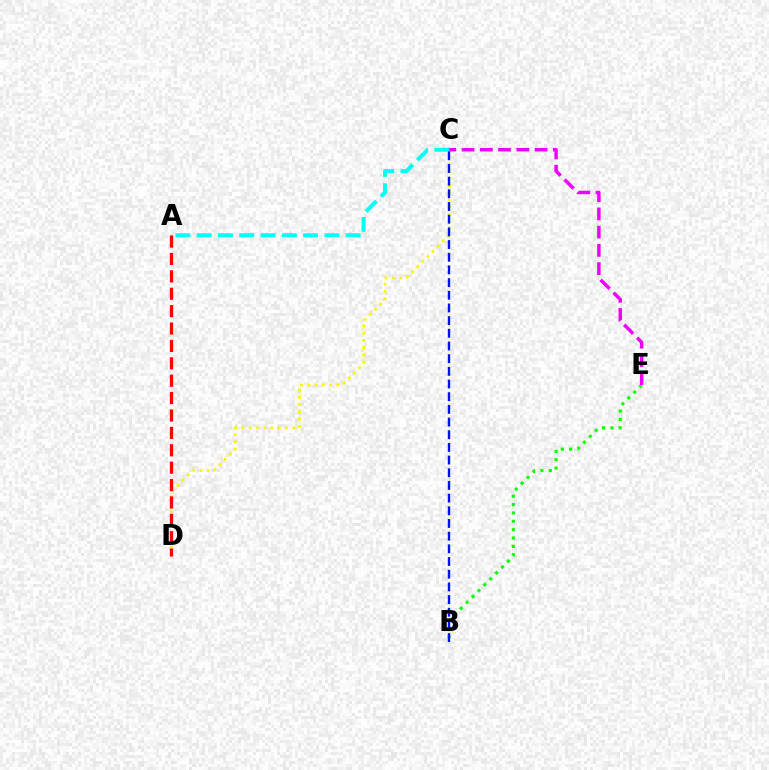{('C', 'D'): [{'color': '#fcf500', 'line_style': 'dotted', 'thickness': 1.97}], ('A', 'D'): [{'color': '#ff0000', 'line_style': 'dashed', 'thickness': 2.36}], ('B', 'E'): [{'color': '#08ff00', 'line_style': 'dotted', 'thickness': 2.27}], ('C', 'E'): [{'color': '#ee00ff', 'line_style': 'dashed', 'thickness': 2.48}], ('A', 'C'): [{'color': '#00fff6', 'line_style': 'dashed', 'thickness': 2.89}], ('B', 'C'): [{'color': '#0010ff', 'line_style': 'dashed', 'thickness': 1.72}]}